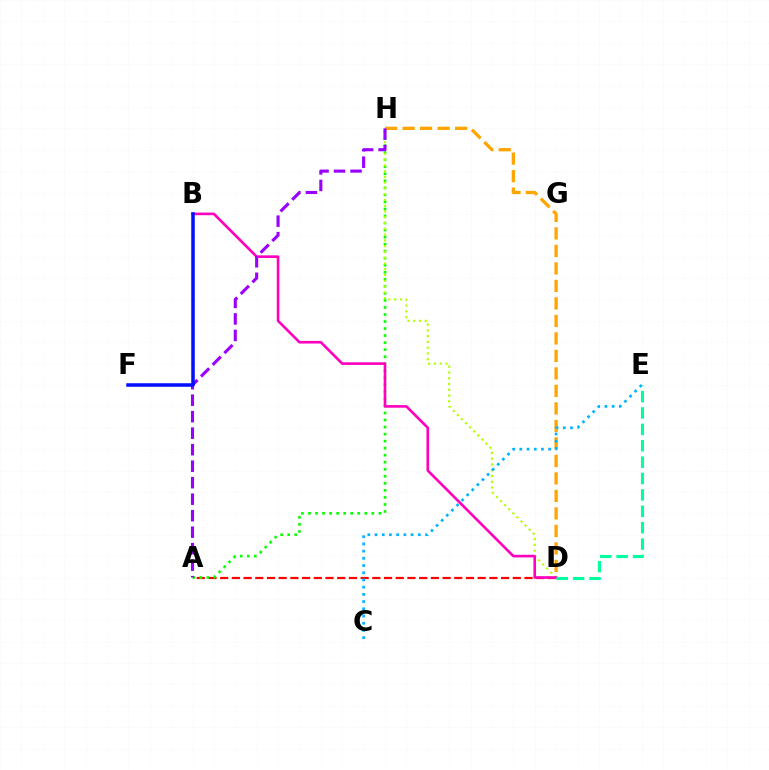{('D', 'H'): [{'color': '#ffa500', 'line_style': 'dashed', 'thickness': 2.38}, {'color': '#b3ff00', 'line_style': 'dotted', 'thickness': 1.57}], ('A', 'D'): [{'color': '#ff0000', 'line_style': 'dashed', 'thickness': 1.59}], ('A', 'H'): [{'color': '#08ff00', 'line_style': 'dotted', 'thickness': 1.91}, {'color': '#9b00ff', 'line_style': 'dashed', 'thickness': 2.24}], ('B', 'D'): [{'color': '#ff00bd', 'line_style': 'solid', 'thickness': 1.9}], ('D', 'E'): [{'color': '#00ff9d', 'line_style': 'dashed', 'thickness': 2.23}], ('B', 'F'): [{'color': '#0010ff', 'line_style': 'solid', 'thickness': 2.53}], ('C', 'E'): [{'color': '#00b5ff', 'line_style': 'dotted', 'thickness': 1.96}]}